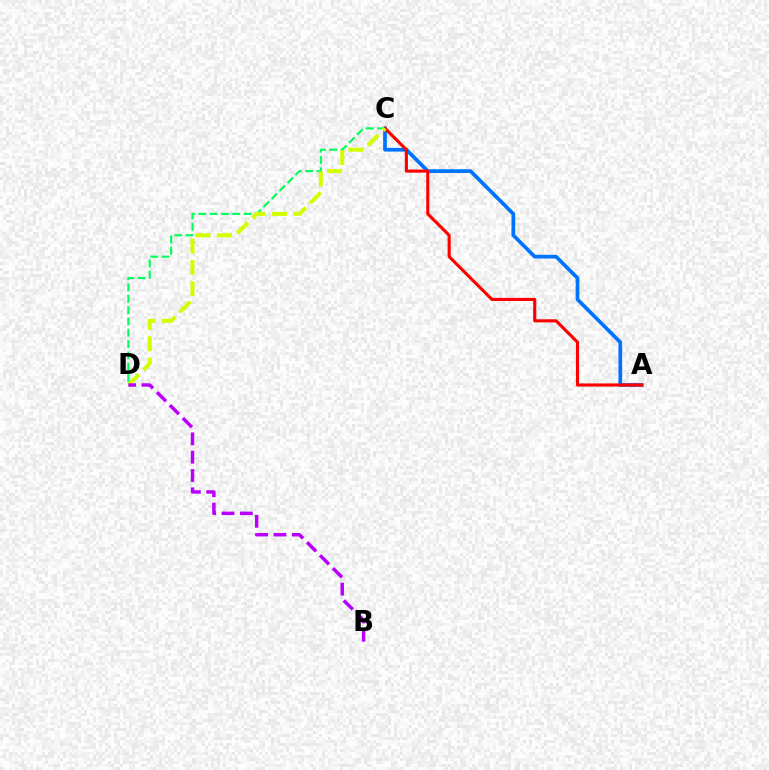{('A', 'C'): [{'color': '#0074ff', 'line_style': 'solid', 'thickness': 2.68}, {'color': '#ff0000', 'line_style': 'solid', 'thickness': 2.24}], ('C', 'D'): [{'color': '#00ff5c', 'line_style': 'dashed', 'thickness': 1.54}, {'color': '#d1ff00', 'line_style': 'dashed', 'thickness': 2.9}], ('B', 'D'): [{'color': '#b900ff', 'line_style': 'dashed', 'thickness': 2.49}]}